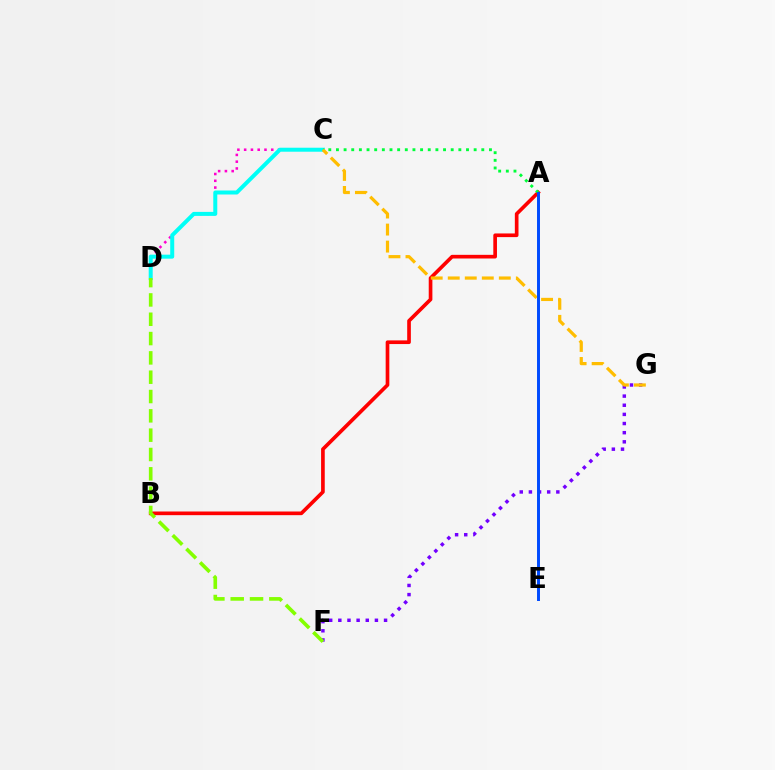{('A', 'B'): [{'color': '#ff0000', 'line_style': 'solid', 'thickness': 2.64}], ('F', 'G'): [{'color': '#7200ff', 'line_style': 'dotted', 'thickness': 2.48}], ('C', 'D'): [{'color': '#ff00cf', 'line_style': 'dotted', 'thickness': 1.84}, {'color': '#00fff6', 'line_style': 'solid', 'thickness': 2.88}], ('D', 'F'): [{'color': '#84ff00', 'line_style': 'dashed', 'thickness': 2.62}], ('A', 'C'): [{'color': '#00ff39', 'line_style': 'dotted', 'thickness': 2.08}], ('C', 'G'): [{'color': '#ffbd00', 'line_style': 'dashed', 'thickness': 2.31}], ('A', 'E'): [{'color': '#004bff', 'line_style': 'solid', 'thickness': 2.13}]}